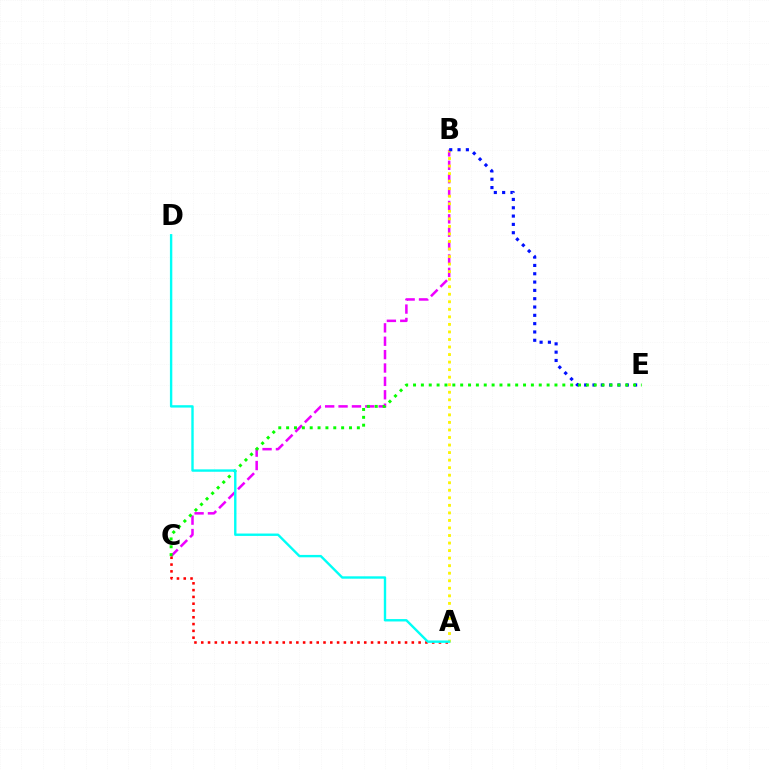{('B', 'C'): [{'color': '#ee00ff', 'line_style': 'dashed', 'thickness': 1.82}], ('A', 'C'): [{'color': '#ff0000', 'line_style': 'dotted', 'thickness': 1.85}], ('A', 'B'): [{'color': '#fcf500', 'line_style': 'dotted', 'thickness': 2.05}], ('B', 'E'): [{'color': '#0010ff', 'line_style': 'dotted', 'thickness': 2.26}], ('C', 'E'): [{'color': '#08ff00', 'line_style': 'dotted', 'thickness': 2.13}], ('A', 'D'): [{'color': '#00fff6', 'line_style': 'solid', 'thickness': 1.72}]}